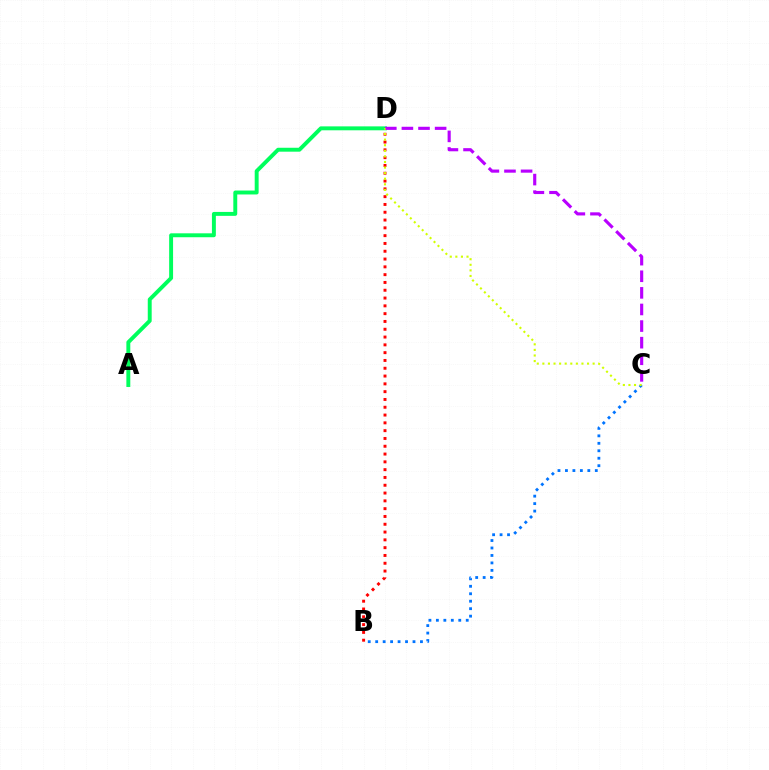{('A', 'D'): [{'color': '#00ff5c', 'line_style': 'solid', 'thickness': 2.83}], ('C', 'D'): [{'color': '#b900ff', 'line_style': 'dashed', 'thickness': 2.26}, {'color': '#d1ff00', 'line_style': 'dotted', 'thickness': 1.52}], ('B', 'C'): [{'color': '#0074ff', 'line_style': 'dotted', 'thickness': 2.03}], ('B', 'D'): [{'color': '#ff0000', 'line_style': 'dotted', 'thickness': 2.12}]}